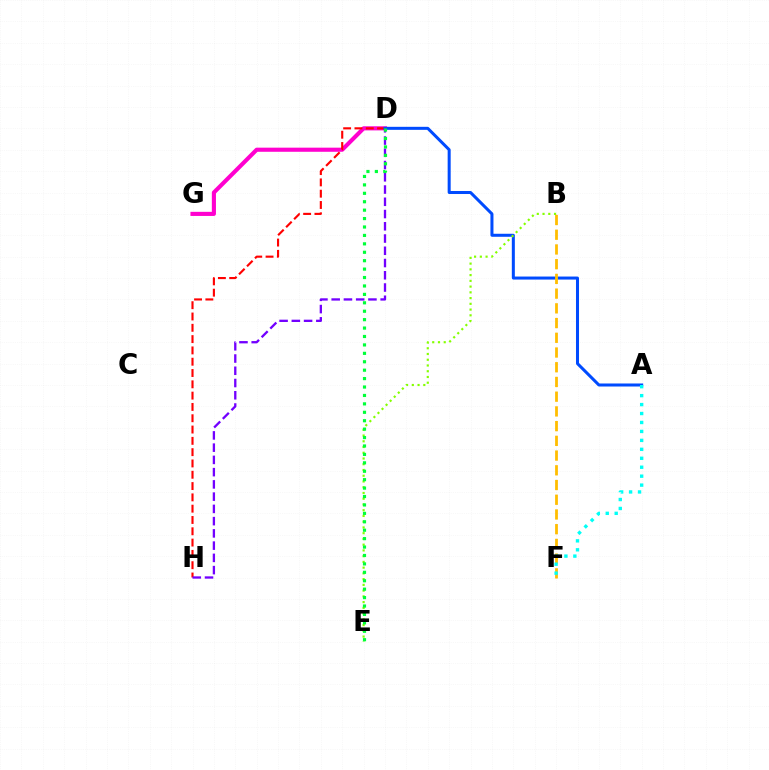{('D', 'G'): [{'color': '#ff00cf', 'line_style': 'solid', 'thickness': 2.96}], ('D', 'H'): [{'color': '#ff0000', 'line_style': 'dashed', 'thickness': 1.54}, {'color': '#7200ff', 'line_style': 'dashed', 'thickness': 1.66}], ('A', 'D'): [{'color': '#004bff', 'line_style': 'solid', 'thickness': 2.18}], ('B', 'E'): [{'color': '#84ff00', 'line_style': 'dotted', 'thickness': 1.56}], ('B', 'F'): [{'color': '#ffbd00', 'line_style': 'dashed', 'thickness': 2.0}], ('A', 'F'): [{'color': '#00fff6', 'line_style': 'dotted', 'thickness': 2.43}], ('D', 'E'): [{'color': '#00ff39', 'line_style': 'dotted', 'thickness': 2.29}]}